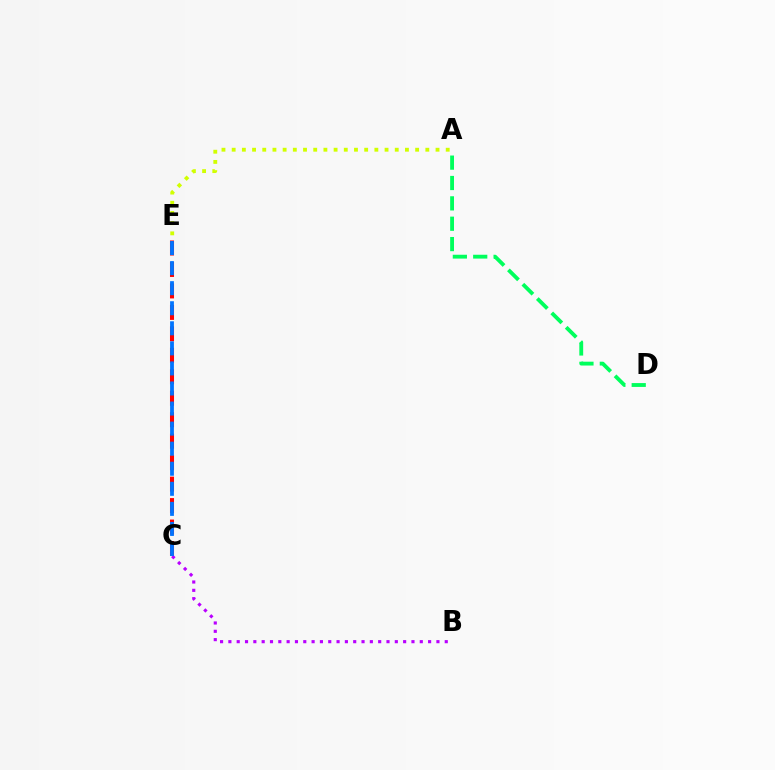{('C', 'E'): [{'color': '#ff0000', 'line_style': 'dashed', 'thickness': 2.92}, {'color': '#0074ff', 'line_style': 'dashed', 'thickness': 2.73}], ('B', 'C'): [{'color': '#b900ff', 'line_style': 'dotted', 'thickness': 2.26}], ('A', 'D'): [{'color': '#00ff5c', 'line_style': 'dashed', 'thickness': 2.77}], ('A', 'E'): [{'color': '#d1ff00', 'line_style': 'dotted', 'thickness': 2.77}]}